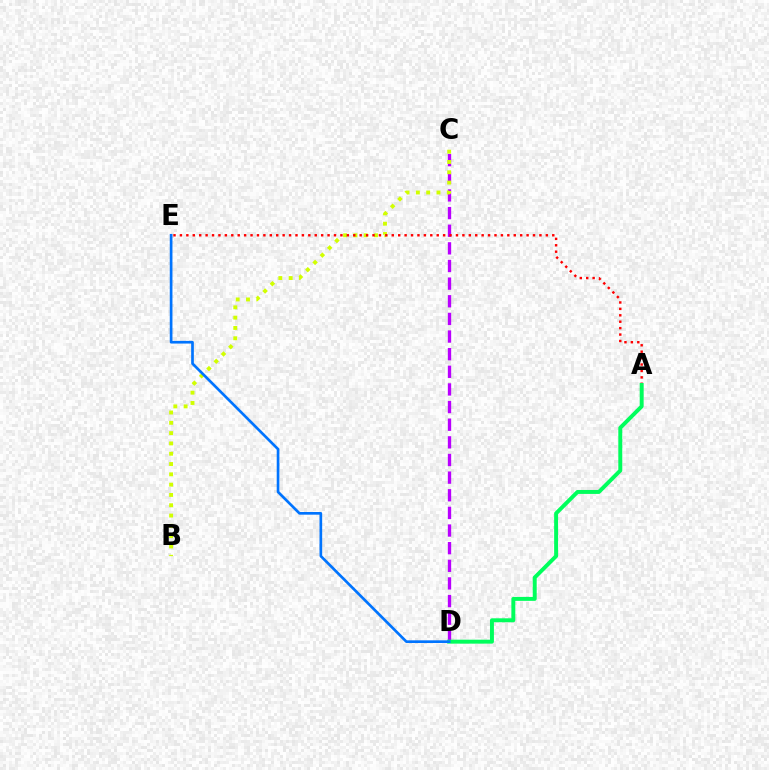{('C', 'D'): [{'color': '#b900ff', 'line_style': 'dashed', 'thickness': 2.4}], ('B', 'C'): [{'color': '#d1ff00', 'line_style': 'dotted', 'thickness': 2.8}], ('A', 'E'): [{'color': '#ff0000', 'line_style': 'dotted', 'thickness': 1.74}], ('A', 'D'): [{'color': '#00ff5c', 'line_style': 'solid', 'thickness': 2.84}], ('D', 'E'): [{'color': '#0074ff', 'line_style': 'solid', 'thickness': 1.93}]}